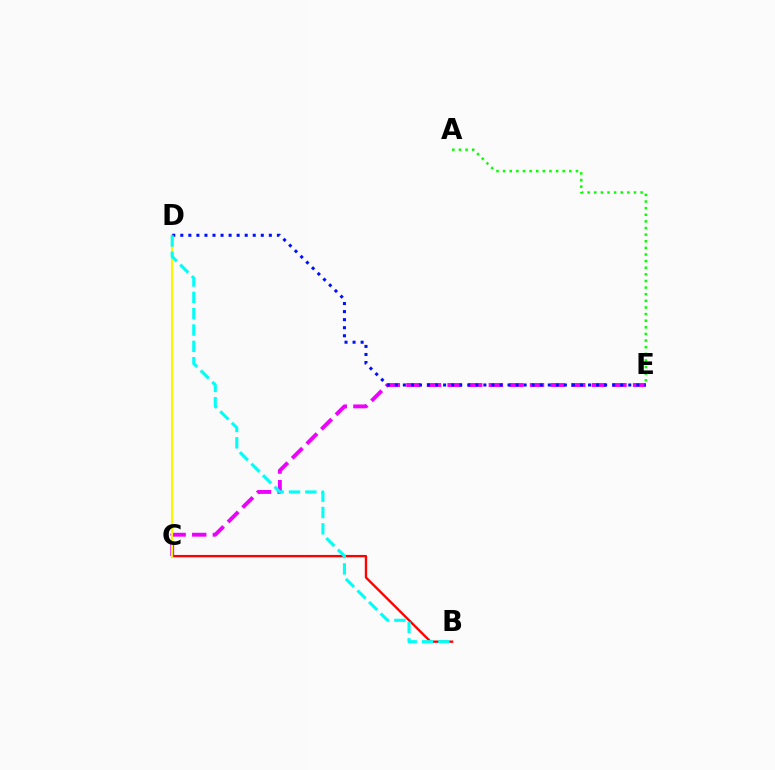{('A', 'E'): [{'color': '#08ff00', 'line_style': 'dotted', 'thickness': 1.8}], ('C', 'E'): [{'color': '#ee00ff', 'line_style': 'dashed', 'thickness': 2.8}], ('B', 'C'): [{'color': '#ff0000', 'line_style': 'solid', 'thickness': 1.69}], ('C', 'D'): [{'color': '#fcf500', 'line_style': 'solid', 'thickness': 1.55}], ('D', 'E'): [{'color': '#0010ff', 'line_style': 'dotted', 'thickness': 2.19}], ('B', 'D'): [{'color': '#00fff6', 'line_style': 'dashed', 'thickness': 2.22}]}